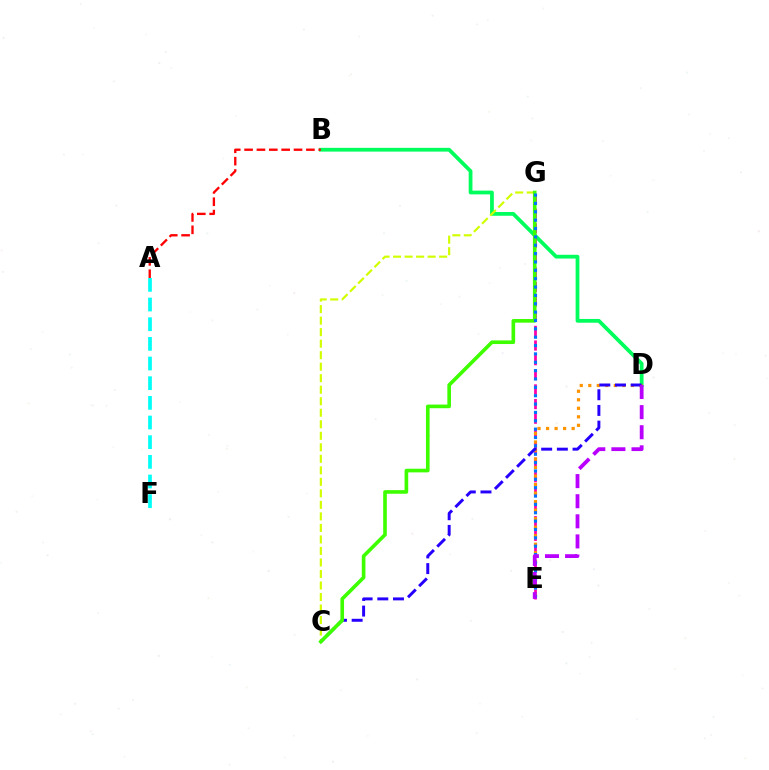{('B', 'D'): [{'color': '#00ff5c', 'line_style': 'solid', 'thickness': 2.71}], ('C', 'G'): [{'color': '#d1ff00', 'line_style': 'dashed', 'thickness': 1.56}, {'color': '#3dff00', 'line_style': 'solid', 'thickness': 2.61}], ('E', 'G'): [{'color': '#ff00ac', 'line_style': 'dashed', 'thickness': 1.99}, {'color': '#0074ff', 'line_style': 'dotted', 'thickness': 2.27}], ('A', 'B'): [{'color': '#ff0000', 'line_style': 'dashed', 'thickness': 1.68}], ('A', 'F'): [{'color': '#00fff6', 'line_style': 'dashed', 'thickness': 2.67}], ('D', 'E'): [{'color': '#ff9400', 'line_style': 'dotted', 'thickness': 2.31}, {'color': '#b900ff', 'line_style': 'dashed', 'thickness': 2.73}], ('C', 'D'): [{'color': '#2500ff', 'line_style': 'dashed', 'thickness': 2.13}]}